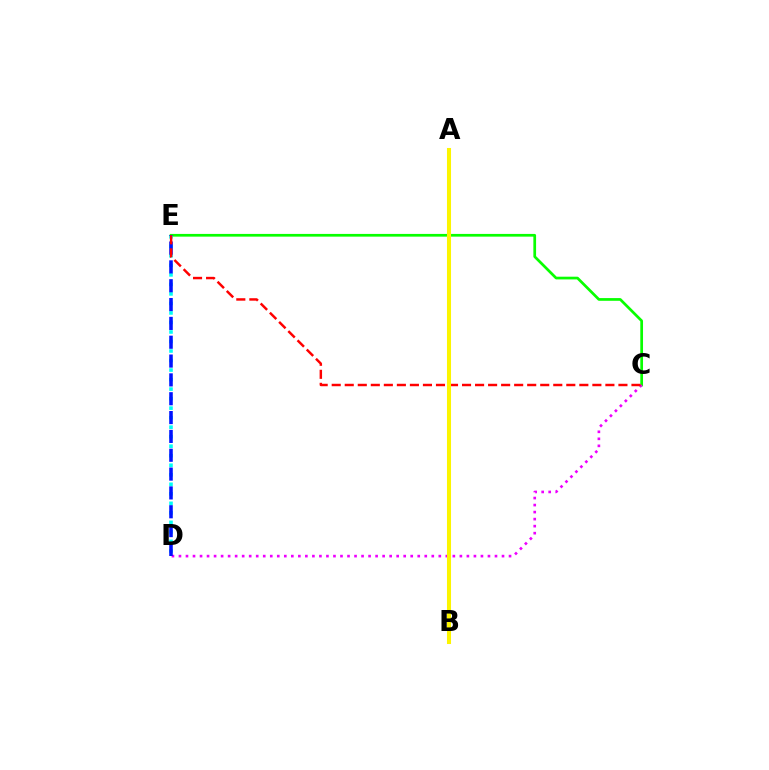{('C', 'E'): [{'color': '#08ff00', 'line_style': 'solid', 'thickness': 1.96}, {'color': '#ff0000', 'line_style': 'dashed', 'thickness': 1.77}], ('C', 'D'): [{'color': '#ee00ff', 'line_style': 'dotted', 'thickness': 1.91}], ('D', 'E'): [{'color': '#00fff6', 'line_style': 'dotted', 'thickness': 2.59}, {'color': '#0010ff', 'line_style': 'dashed', 'thickness': 2.56}], ('A', 'B'): [{'color': '#fcf500', 'line_style': 'solid', 'thickness': 2.91}]}